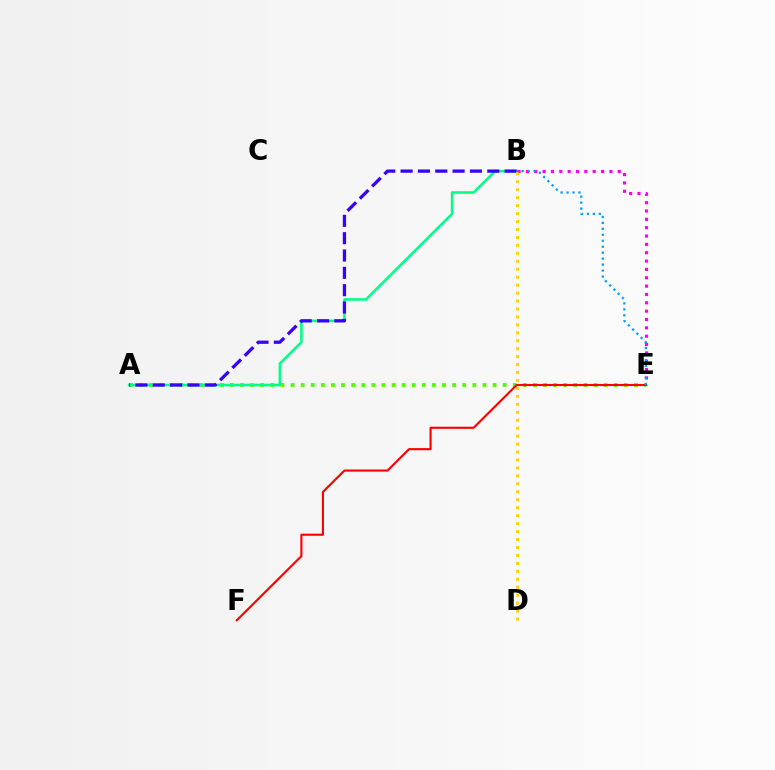{('B', 'E'): [{'color': '#ff00ed', 'line_style': 'dotted', 'thickness': 2.27}, {'color': '#009eff', 'line_style': 'dotted', 'thickness': 1.62}], ('A', 'E'): [{'color': '#4fff00', 'line_style': 'dotted', 'thickness': 2.74}], ('E', 'F'): [{'color': '#ff0000', 'line_style': 'solid', 'thickness': 1.53}], ('A', 'B'): [{'color': '#00ff86', 'line_style': 'solid', 'thickness': 1.86}, {'color': '#3700ff', 'line_style': 'dashed', 'thickness': 2.36}], ('B', 'D'): [{'color': '#ffd500', 'line_style': 'dotted', 'thickness': 2.16}]}